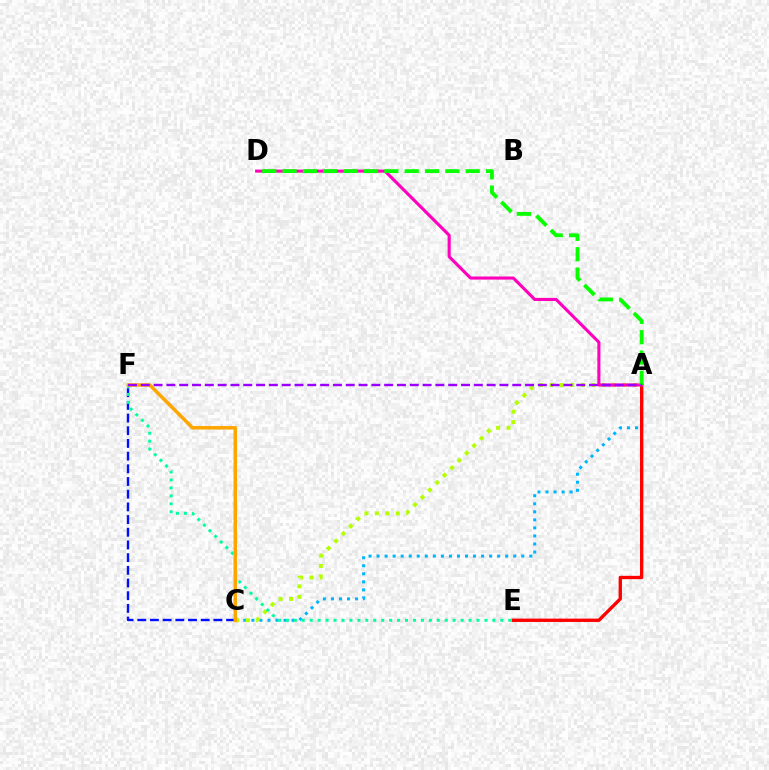{('A', 'C'): [{'color': '#00b5ff', 'line_style': 'dotted', 'thickness': 2.18}, {'color': '#b3ff00', 'line_style': 'dotted', 'thickness': 2.84}], ('A', 'E'): [{'color': '#ff0000', 'line_style': 'solid', 'thickness': 2.41}], ('A', 'D'): [{'color': '#ff00bd', 'line_style': 'solid', 'thickness': 2.23}, {'color': '#08ff00', 'line_style': 'dashed', 'thickness': 2.76}], ('C', 'F'): [{'color': '#0010ff', 'line_style': 'dashed', 'thickness': 1.72}, {'color': '#ffa500', 'line_style': 'solid', 'thickness': 2.52}], ('E', 'F'): [{'color': '#00ff9d', 'line_style': 'dotted', 'thickness': 2.16}], ('A', 'F'): [{'color': '#9b00ff', 'line_style': 'dashed', 'thickness': 1.74}]}